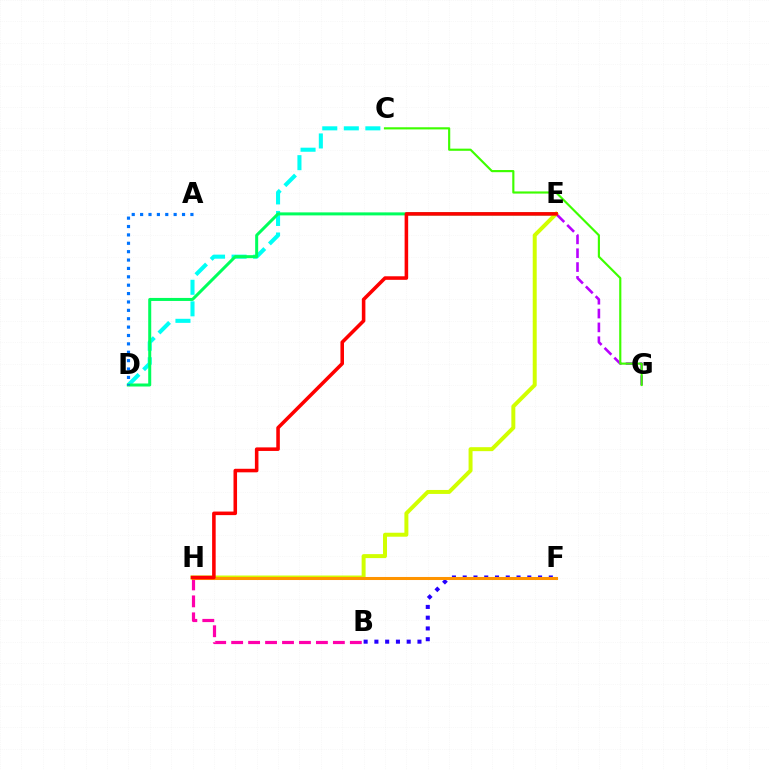{('C', 'D'): [{'color': '#00fff6', 'line_style': 'dashed', 'thickness': 2.93}], ('D', 'E'): [{'color': '#00ff5c', 'line_style': 'solid', 'thickness': 2.17}], ('B', 'H'): [{'color': '#ff00ac', 'line_style': 'dashed', 'thickness': 2.3}], ('B', 'F'): [{'color': '#2500ff', 'line_style': 'dotted', 'thickness': 2.92}], ('A', 'D'): [{'color': '#0074ff', 'line_style': 'dotted', 'thickness': 2.28}], ('E', 'H'): [{'color': '#d1ff00', 'line_style': 'solid', 'thickness': 2.86}, {'color': '#ff0000', 'line_style': 'solid', 'thickness': 2.56}], ('E', 'G'): [{'color': '#b900ff', 'line_style': 'dashed', 'thickness': 1.88}], ('C', 'G'): [{'color': '#3dff00', 'line_style': 'solid', 'thickness': 1.55}], ('F', 'H'): [{'color': '#ff9400', 'line_style': 'solid', 'thickness': 2.19}]}